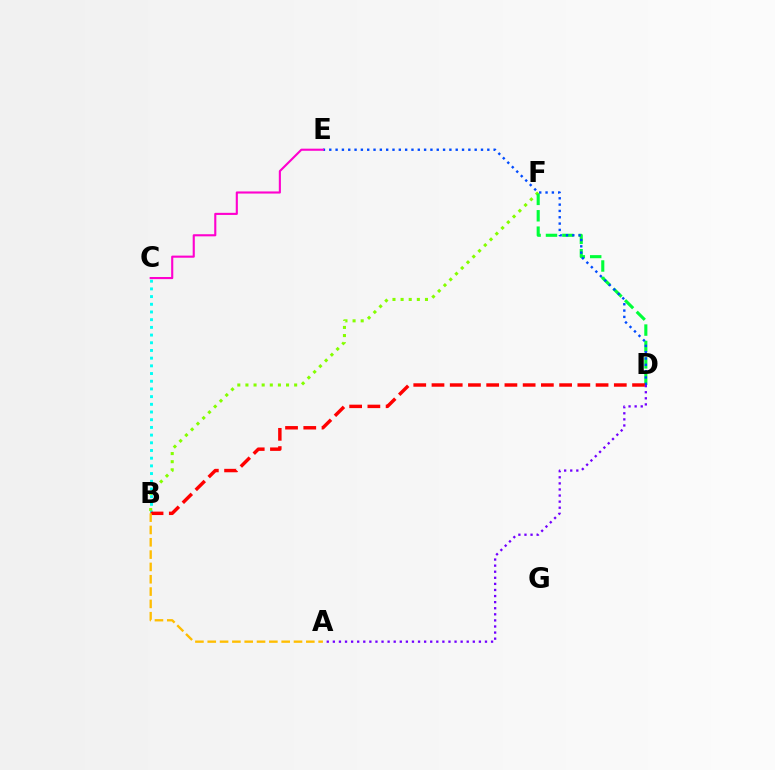{('B', 'F'): [{'color': '#84ff00', 'line_style': 'dotted', 'thickness': 2.21}], ('D', 'F'): [{'color': '#00ff39', 'line_style': 'dashed', 'thickness': 2.23}], ('B', 'C'): [{'color': '#00fff6', 'line_style': 'dotted', 'thickness': 2.09}], ('D', 'E'): [{'color': '#004bff', 'line_style': 'dotted', 'thickness': 1.72}], ('C', 'E'): [{'color': '#ff00cf', 'line_style': 'solid', 'thickness': 1.52}], ('B', 'D'): [{'color': '#ff0000', 'line_style': 'dashed', 'thickness': 2.48}], ('A', 'D'): [{'color': '#7200ff', 'line_style': 'dotted', 'thickness': 1.65}], ('A', 'B'): [{'color': '#ffbd00', 'line_style': 'dashed', 'thickness': 1.67}]}